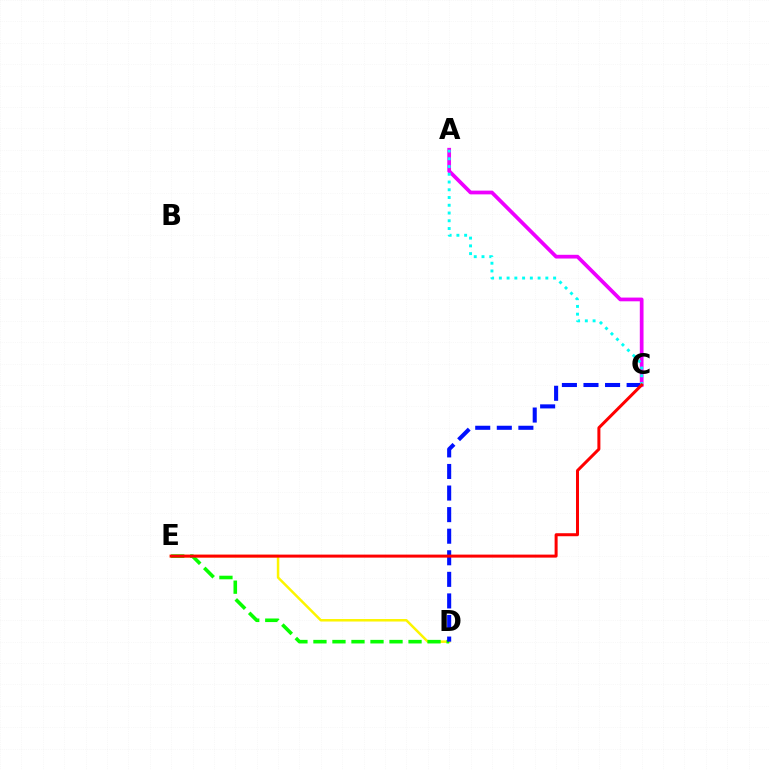{('D', 'E'): [{'color': '#fcf500', 'line_style': 'solid', 'thickness': 1.8}, {'color': '#08ff00', 'line_style': 'dashed', 'thickness': 2.58}], ('A', 'C'): [{'color': '#ee00ff', 'line_style': 'solid', 'thickness': 2.69}, {'color': '#00fff6', 'line_style': 'dotted', 'thickness': 2.11}], ('C', 'D'): [{'color': '#0010ff', 'line_style': 'dashed', 'thickness': 2.93}], ('C', 'E'): [{'color': '#ff0000', 'line_style': 'solid', 'thickness': 2.17}]}